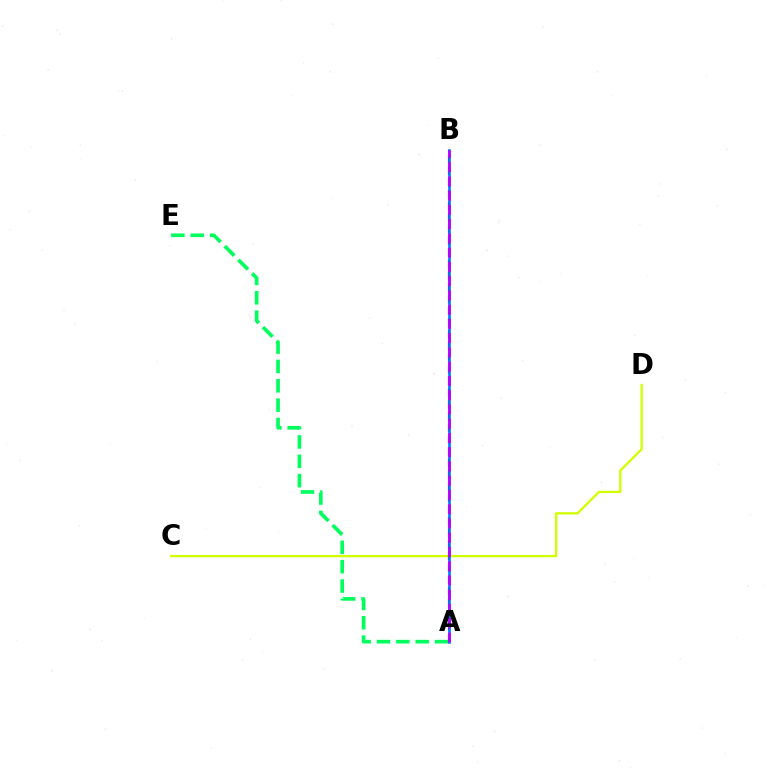{('A', 'E'): [{'color': '#00ff5c', 'line_style': 'dashed', 'thickness': 2.63}], ('C', 'D'): [{'color': '#d1ff00', 'line_style': 'solid', 'thickness': 1.66}], ('A', 'B'): [{'color': '#ff0000', 'line_style': 'dashed', 'thickness': 1.59}, {'color': '#0074ff', 'line_style': 'solid', 'thickness': 1.87}, {'color': '#b900ff', 'line_style': 'dashed', 'thickness': 1.94}]}